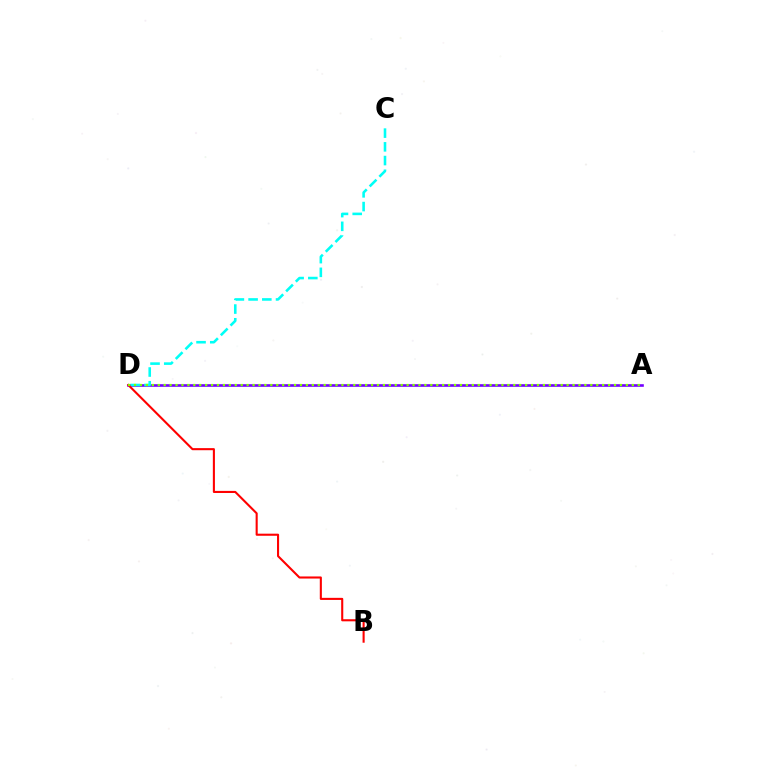{('A', 'D'): [{'color': '#7200ff', 'line_style': 'solid', 'thickness': 1.89}, {'color': '#84ff00', 'line_style': 'dotted', 'thickness': 1.61}], ('C', 'D'): [{'color': '#00fff6', 'line_style': 'dashed', 'thickness': 1.86}], ('B', 'D'): [{'color': '#ff0000', 'line_style': 'solid', 'thickness': 1.51}]}